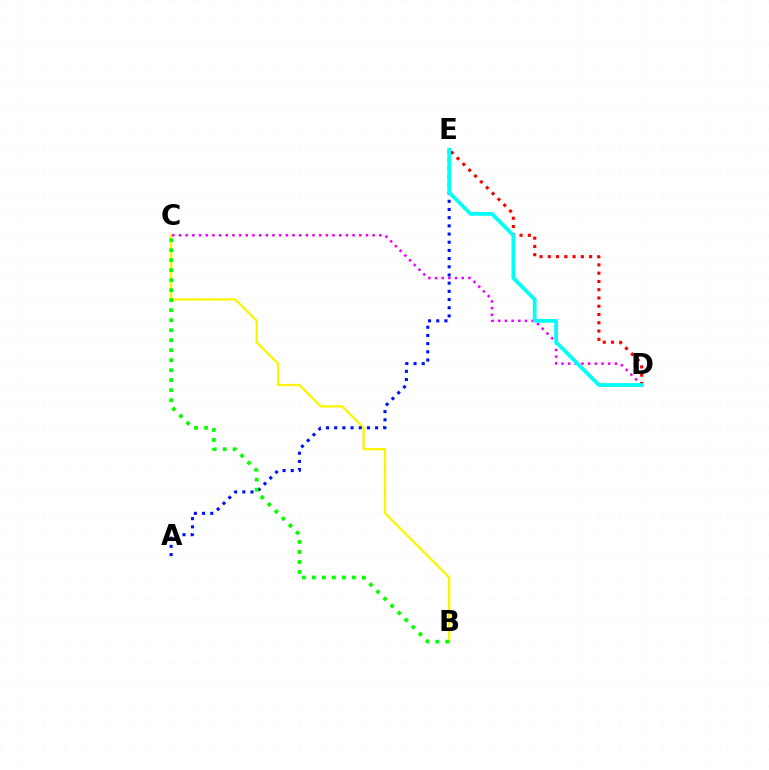{('B', 'C'): [{'color': '#fcf500', 'line_style': 'solid', 'thickness': 1.64}, {'color': '#08ff00', 'line_style': 'dotted', 'thickness': 2.72}], ('A', 'E'): [{'color': '#0010ff', 'line_style': 'dotted', 'thickness': 2.22}], ('C', 'D'): [{'color': '#ee00ff', 'line_style': 'dotted', 'thickness': 1.81}], ('D', 'E'): [{'color': '#ff0000', 'line_style': 'dotted', 'thickness': 2.25}, {'color': '#00fff6', 'line_style': 'solid', 'thickness': 2.7}]}